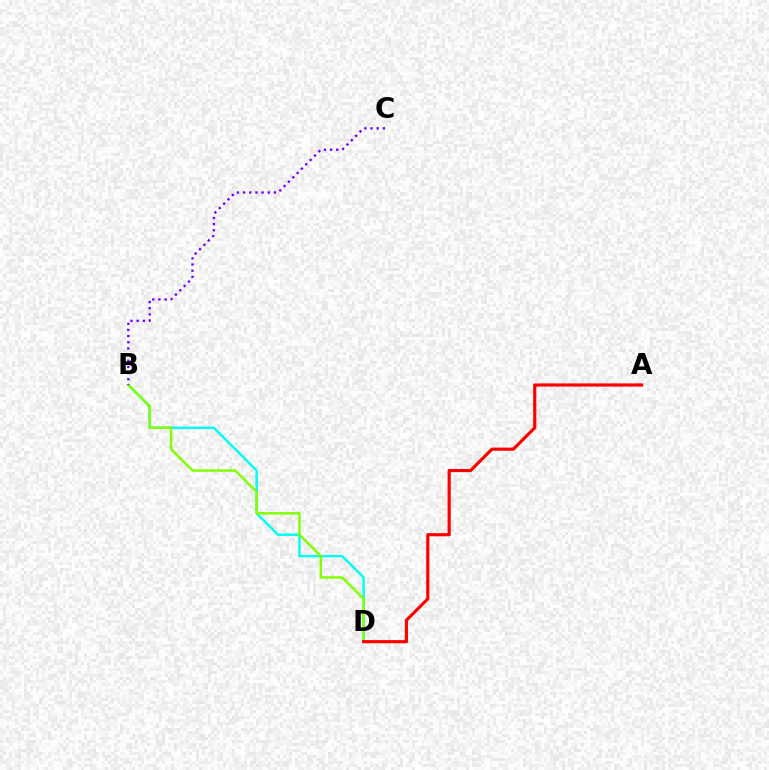{('B', 'D'): [{'color': '#00fff6', 'line_style': 'solid', 'thickness': 1.76}, {'color': '#84ff00', 'line_style': 'solid', 'thickness': 1.8}], ('B', 'C'): [{'color': '#7200ff', 'line_style': 'dotted', 'thickness': 1.67}], ('A', 'D'): [{'color': '#ff0000', 'line_style': 'solid', 'thickness': 2.28}]}